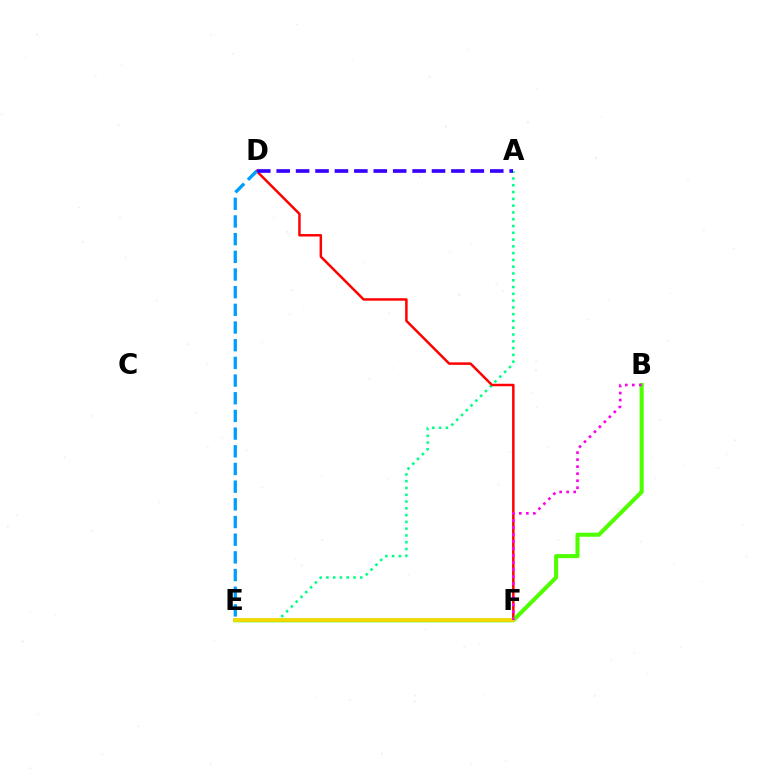{('A', 'E'): [{'color': '#00ff86', 'line_style': 'dotted', 'thickness': 1.84}], ('D', 'F'): [{'color': '#ff0000', 'line_style': 'solid', 'thickness': 1.78}], ('B', 'E'): [{'color': '#4fff00', 'line_style': 'solid', 'thickness': 2.92}], ('A', 'D'): [{'color': '#3700ff', 'line_style': 'dashed', 'thickness': 2.64}], ('E', 'F'): [{'color': '#ffd500', 'line_style': 'solid', 'thickness': 2.55}], ('B', 'F'): [{'color': '#ff00ed', 'line_style': 'dotted', 'thickness': 1.91}], ('D', 'E'): [{'color': '#009eff', 'line_style': 'dashed', 'thickness': 2.4}]}